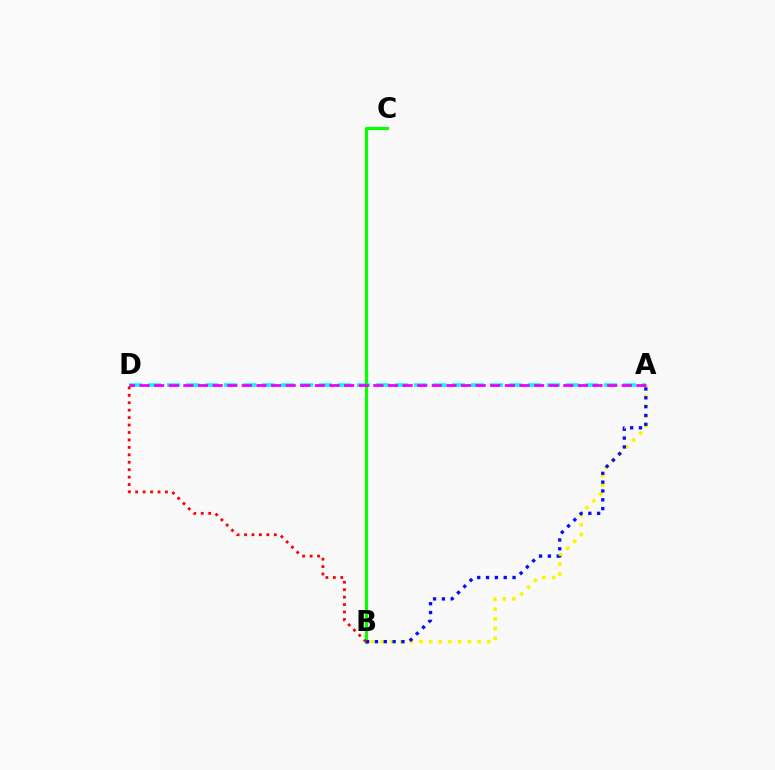{('A', 'B'): [{'color': '#fcf500', 'line_style': 'dotted', 'thickness': 2.63}, {'color': '#0010ff', 'line_style': 'dotted', 'thickness': 2.4}], ('A', 'D'): [{'color': '#00fff6', 'line_style': 'dashed', 'thickness': 2.58}, {'color': '#ee00ff', 'line_style': 'dashed', 'thickness': 1.99}], ('B', 'C'): [{'color': '#08ff00', 'line_style': 'solid', 'thickness': 2.29}], ('B', 'D'): [{'color': '#ff0000', 'line_style': 'dotted', 'thickness': 2.02}]}